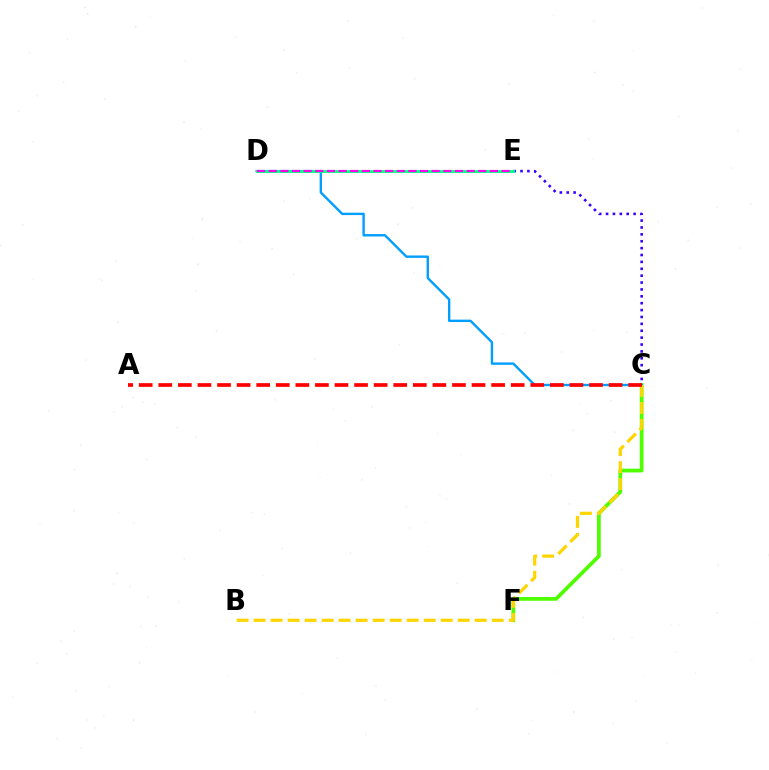{('C', 'E'): [{'color': '#3700ff', 'line_style': 'dotted', 'thickness': 1.87}], ('C', 'F'): [{'color': '#4fff00', 'line_style': 'solid', 'thickness': 2.7}], ('C', 'D'): [{'color': '#009eff', 'line_style': 'solid', 'thickness': 1.71}], ('D', 'E'): [{'color': '#00ff86', 'line_style': 'solid', 'thickness': 2.04}, {'color': '#ff00ed', 'line_style': 'dashed', 'thickness': 1.58}], ('B', 'C'): [{'color': '#ffd500', 'line_style': 'dashed', 'thickness': 2.31}], ('A', 'C'): [{'color': '#ff0000', 'line_style': 'dashed', 'thickness': 2.66}]}